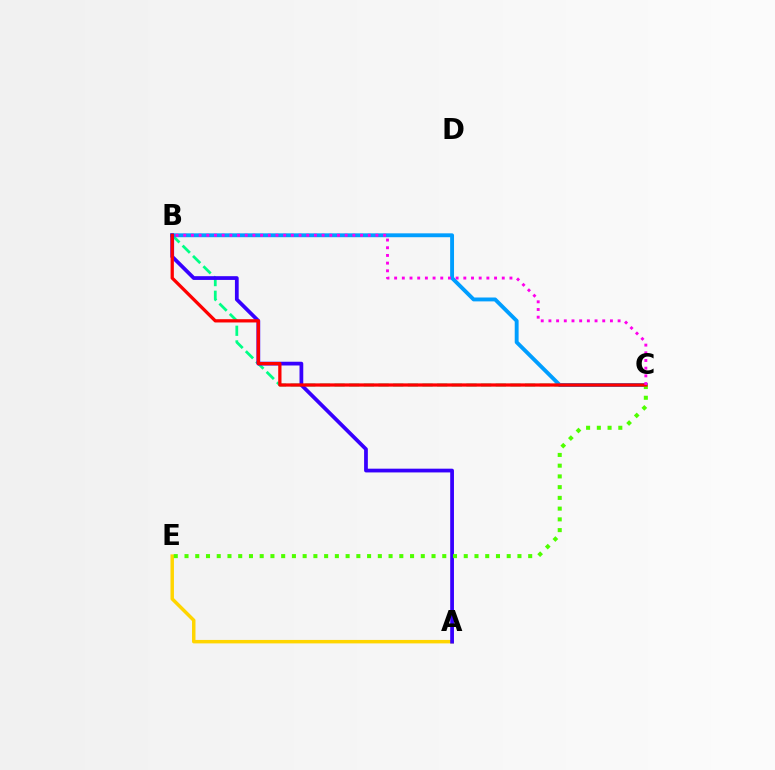{('B', 'C'): [{'color': '#00ff86', 'line_style': 'dashed', 'thickness': 1.99}, {'color': '#009eff', 'line_style': 'solid', 'thickness': 2.8}, {'color': '#ff0000', 'line_style': 'solid', 'thickness': 2.35}, {'color': '#ff00ed', 'line_style': 'dotted', 'thickness': 2.09}], ('A', 'E'): [{'color': '#ffd500', 'line_style': 'solid', 'thickness': 2.49}], ('A', 'B'): [{'color': '#3700ff', 'line_style': 'solid', 'thickness': 2.7}], ('C', 'E'): [{'color': '#4fff00', 'line_style': 'dotted', 'thickness': 2.92}]}